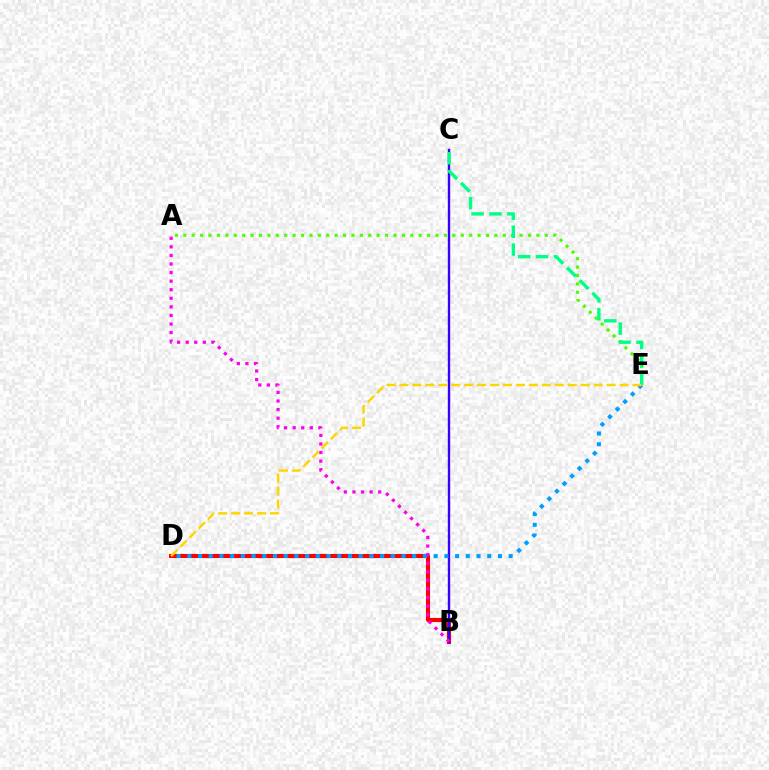{('A', 'E'): [{'color': '#4fff00', 'line_style': 'dotted', 'thickness': 2.28}], ('B', 'D'): [{'color': '#ff0000', 'line_style': 'solid', 'thickness': 2.94}], ('B', 'C'): [{'color': '#3700ff', 'line_style': 'solid', 'thickness': 1.7}], ('C', 'E'): [{'color': '#00ff86', 'line_style': 'dashed', 'thickness': 2.43}], ('D', 'E'): [{'color': '#009eff', 'line_style': 'dotted', 'thickness': 2.91}, {'color': '#ffd500', 'line_style': 'dashed', 'thickness': 1.76}], ('A', 'B'): [{'color': '#ff00ed', 'line_style': 'dotted', 'thickness': 2.33}]}